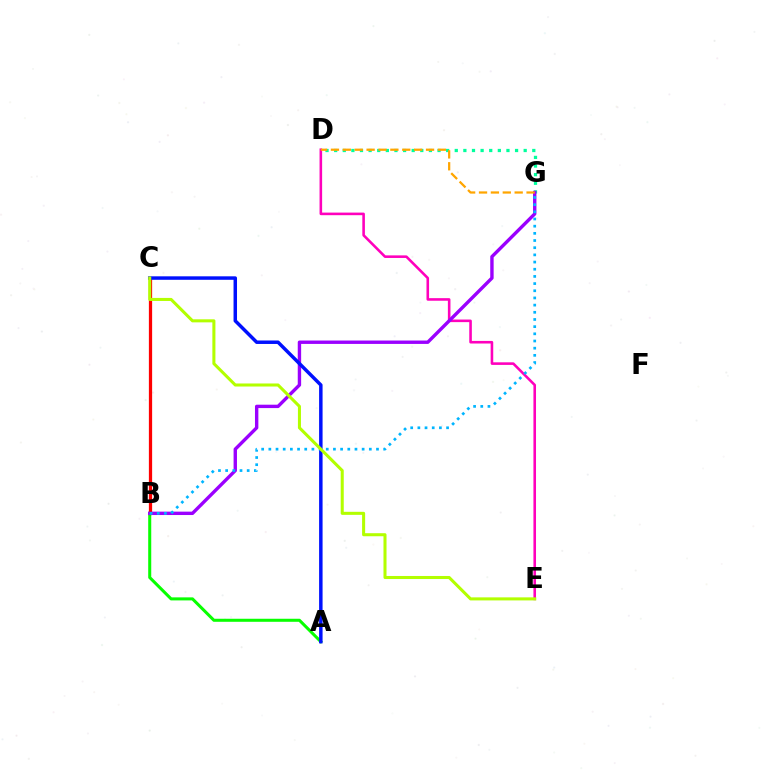{('A', 'B'): [{'color': '#08ff00', 'line_style': 'solid', 'thickness': 2.19}], ('D', 'E'): [{'color': '#ff00bd', 'line_style': 'solid', 'thickness': 1.86}], ('B', 'C'): [{'color': '#ff0000', 'line_style': 'solid', 'thickness': 2.34}], ('D', 'G'): [{'color': '#00ff9d', 'line_style': 'dotted', 'thickness': 2.34}, {'color': '#ffa500', 'line_style': 'dashed', 'thickness': 1.61}], ('B', 'G'): [{'color': '#9b00ff', 'line_style': 'solid', 'thickness': 2.44}, {'color': '#00b5ff', 'line_style': 'dotted', 'thickness': 1.95}], ('A', 'C'): [{'color': '#0010ff', 'line_style': 'solid', 'thickness': 2.5}], ('C', 'E'): [{'color': '#b3ff00', 'line_style': 'solid', 'thickness': 2.19}]}